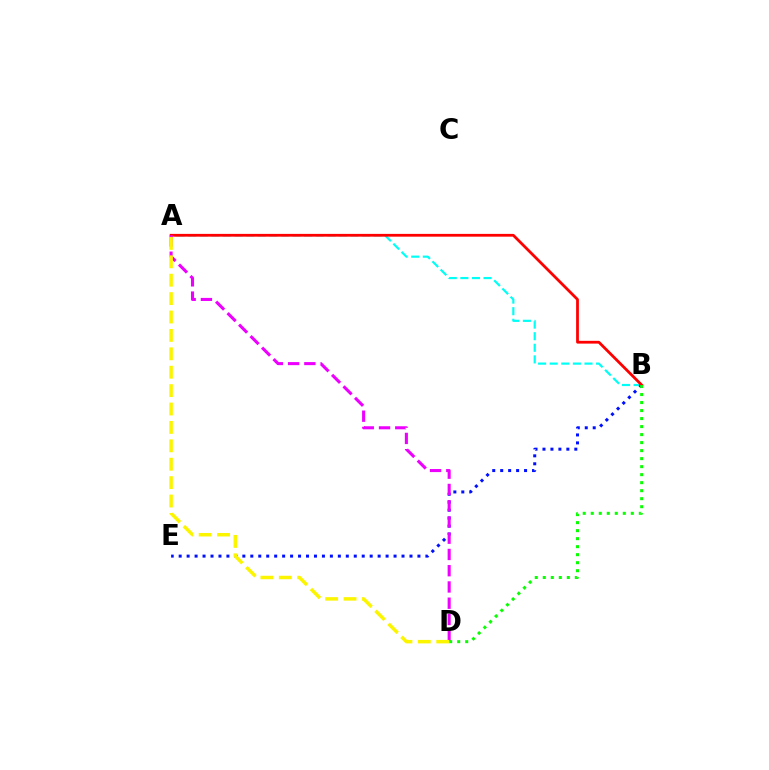{('A', 'B'): [{'color': '#00fff6', 'line_style': 'dashed', 'thickness': 1.58}, {'color': '#ff0000', 'line_style': 'solid', 'thickness': 2.0}], ('B', 'E'): [{'color': '#0010ff', 'line_style': 'dotted', 'thickness': 2.16}], ('A', 'D'): [{'color': '#ee00ff', 'line_style': 'dashed', 'thickness': 2.21}, {'color': '#fcf500', 'line_style': 'dashed', 'thickness': 2.5}], ('B', 'D'): [{'color': '#08ff00', 'line_style': 'dotted', 'thickness': 2.18}]}